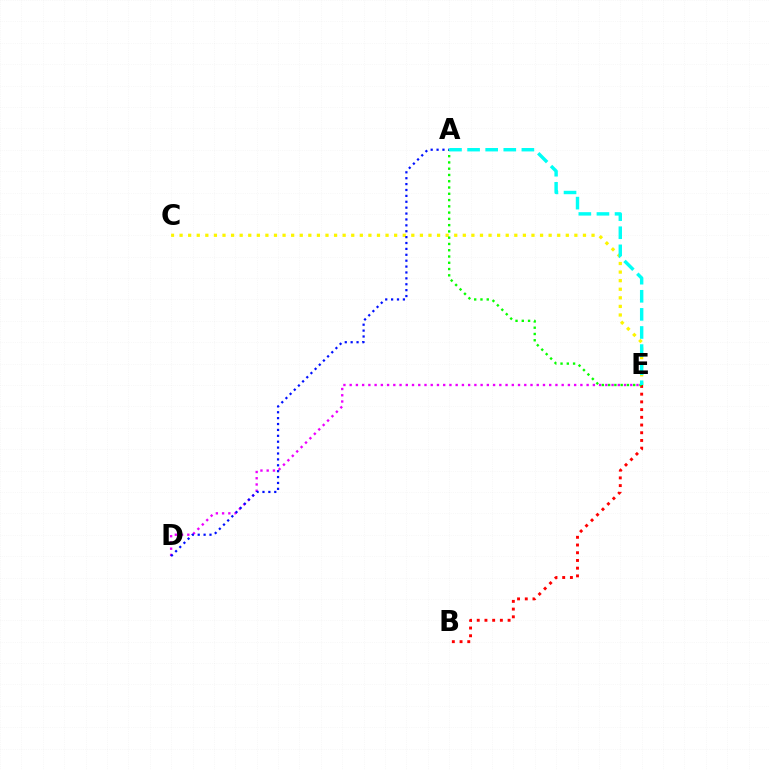{('C', 'E'): [{'color': '#fcf500', 'line_style': 'dotted', 'thickness': 2.33}], ('D', 'E'): [{'color': '#ee00ff', 'line_style': 'dotted', 'thickness': 1.69}], ('B', 'E'): [{'color': '#ff0000', 'line_style': 'dotted', 'thickness': 2.1}], ('A', 'E'): [{'color': '#08ff00', 'line_style': 'dotted', 'thickness': 1.7}, {'color': '#00fff6', 'line_style': 'dashed', 'thickness': 2.46}], ('A', 'D'): [{'color': '#0010ff', 'line_style': 'dotted', 'thickness': 1.6}]}